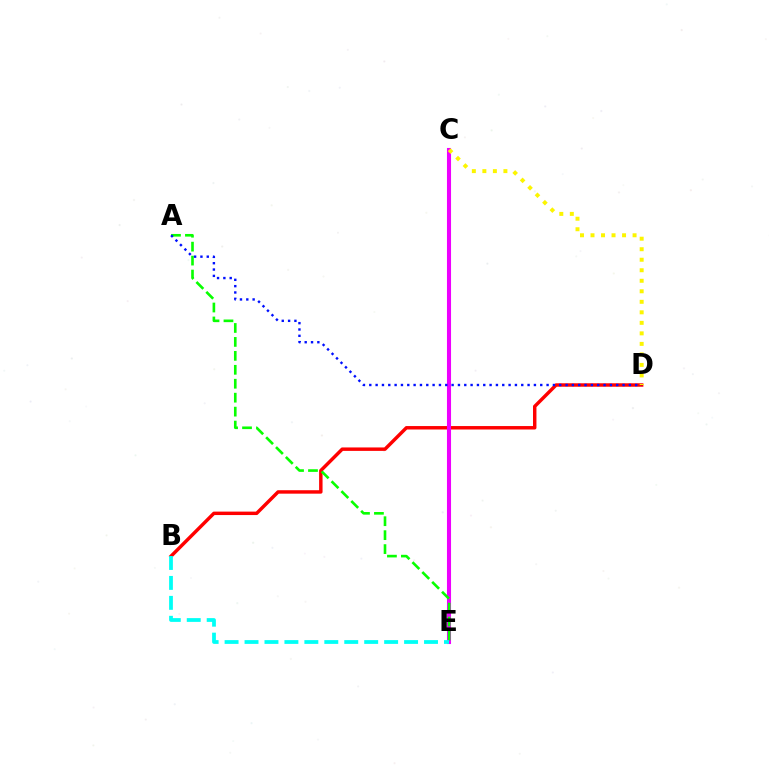{('B', 'D'): [{'color': '#ff0000', 'line_style': 'solid', 'thickness': 2.48}], ('C', 'E'): [{'color': '#ee00ff', 'line_style': 'solid', 'thickness': 2.94}], ('A', 'E'): [{'color': '#08ff00', 'line_style': 'dashed', 'thickness': 1.89}], ('B', 'E'): [{'color': '#00fff6', 'line_style': 'dashed', 'thickness': 2.71}], ('A', 'D'): [{'color': '#0010ff', 'line_style': 'dotted', 'thickness': 1.72}], ('C', 'D'): [{'color': '#fcf500', 'line_style': 'dotted', 'thickness': 2.86}]}